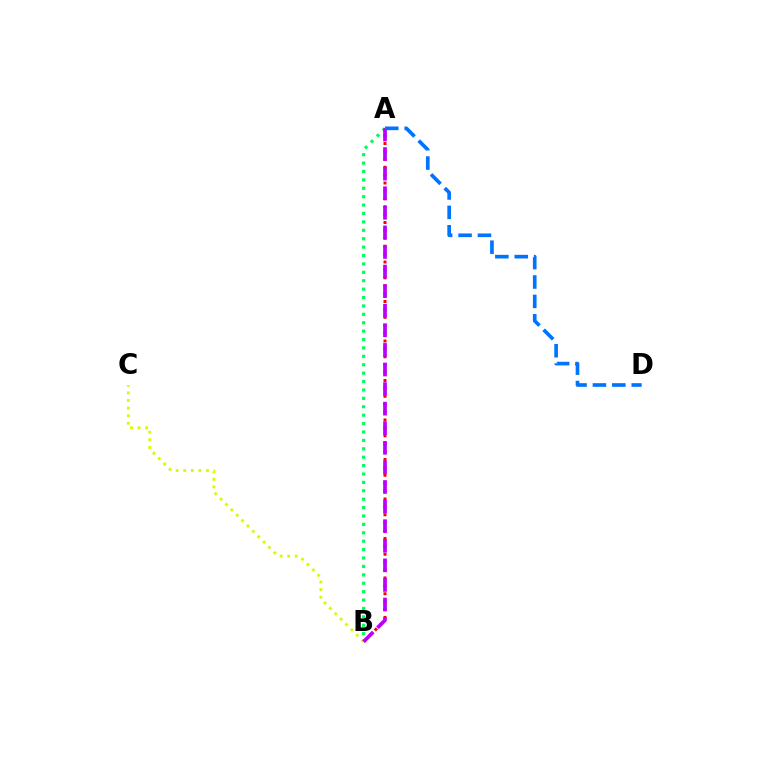{('A', 'B'): [{'color': '#00ff5c', 'line_style': 'dotted', 'thickness': 2.28}, {'color': '#ff0000', 'line_style': 'dotted', 'thickness': 2.15}, {'color': '#b900ff', 'line_style': 'dashed', 'thickness': 2.66}], ('B', 'C'): [{'color': '#d1ff00', 'line_style': 'dotted', 'thickness': 2.06}], ('A', 'D'): [{'color': '#0074ff', 'line_style': 'dashed', 'thickness': 2.64}]}